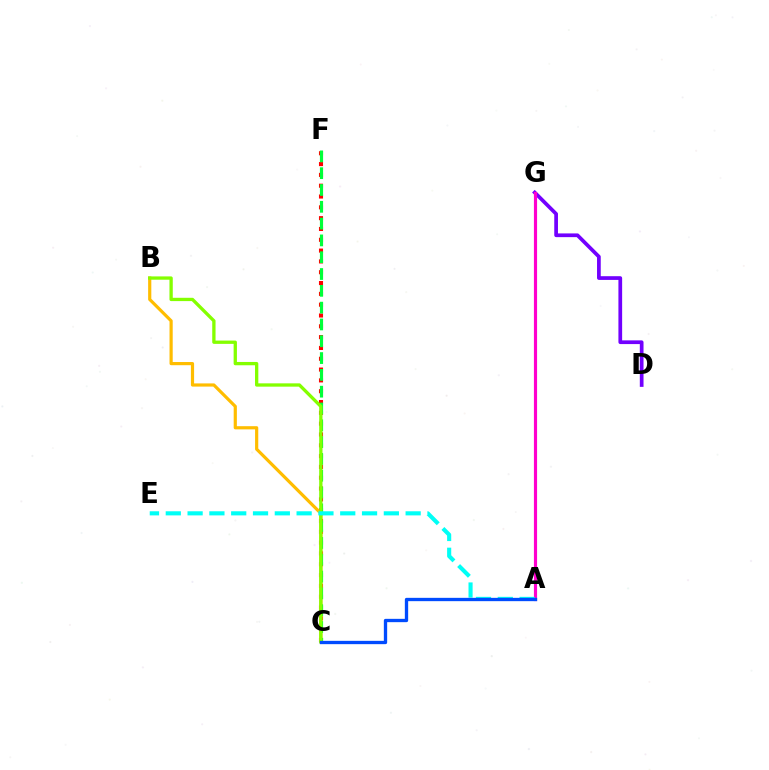{('D', 'G'): [{'color': '#7200ff', 'line_style': 'solid', 'thickness': 2.68}], ('C', 'F'): [{'color': '#ff0000', 'line_style': 'dotted', 'thickness': 2.94}, {'color': '#00ff39', 'line_style': 'dashed', 'thickness': 2.28}], ('B', 'C'): [{'color': '#ffbd00', 'line_style': 'solid', 'thickness': 2.29}, {'color': '#84ff00', 'line_style': 'solid', 'thickness': 2.38}], ('A', 'G'): [{'color': '#ff00cf', 'line_style': 'solid', 'thickness': 2.28}], ('A', 'E'): [{'color': '#00fff6', 'line_style': 'dashed', 'thickness': 2.96}], ('A', 'C'): [{'color': '#004bff', 'line_style': 'solid', 'thickness': 2.39}]}